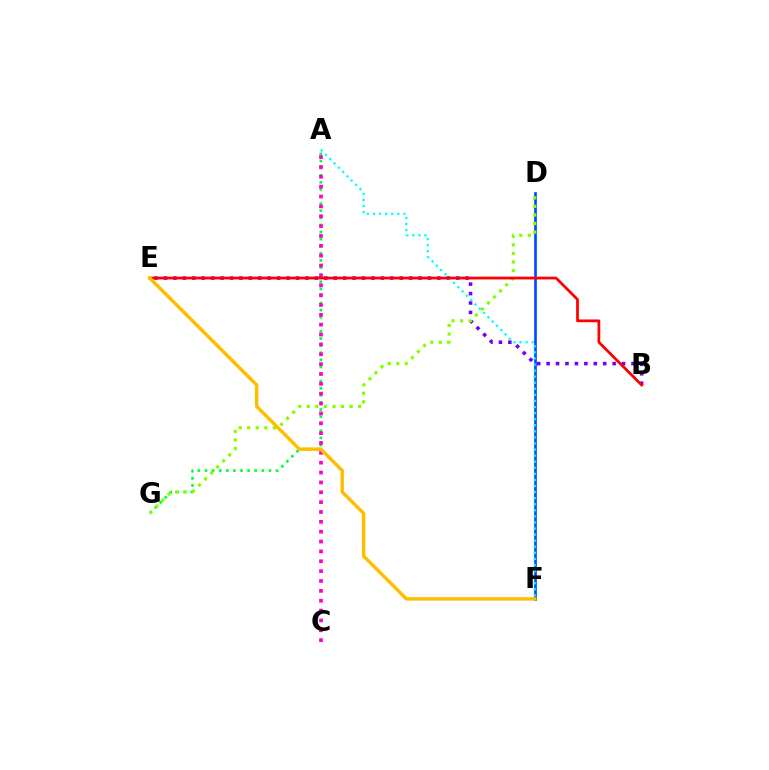{('A', 'G'): [{'color': '#00ff39', 'line_style': 'dotted', 'thickness': 1.93}], ('D', 'F'): [{'color': '#004bff', 'line_style': 'solid', 'thickness': 1.93}], ('B', 'E'): [{'color': '#7200ff', 'line_style': 'dotted', 'thickness': 2.56}, {'color': '#ff0000', 'line_style': 'solid', 'thickness': 1.99}], ('D', 'G'): [{'color': '#84ff00', 'line_style': 'dotted', 'thickness': 2.32}], ('A', 'F'): [{'color': '#00fff6', 'line_style': 'dotted', 'thickness': 1.65}], ('A', 'C'): [{'color': '#ff00cf', 'line_style': 'dotted', 'thickness': 2.68}], ('E', 'F'): [{'color': '#ffbd00', 'line_style': 'solid', 'thickness': 2.49}]}